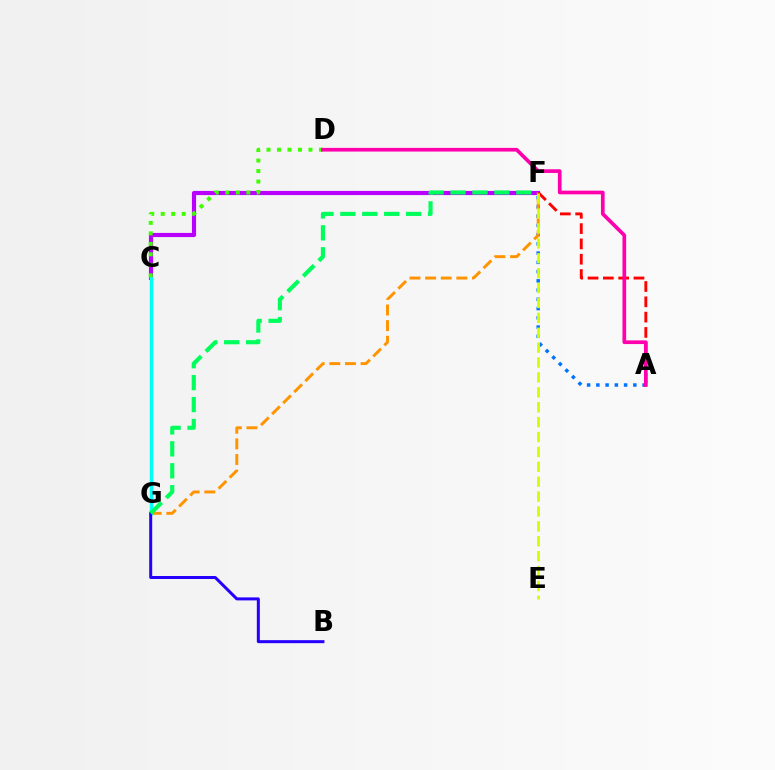{('A', 'F'): [{'color': '#0074ff', 'line_style': 'dotted', 'thickness': 2.51}, {'color': '#ff0000', 'line_style': 'dashed', 'thickness': 2.08}], ('C', 'F'): [{'color': '#b900ff', 'line_style': 'solid', 'thickness': 2.99}], ('F', 'G'): [{'color': '#ff9400', 'line_style': 'dashed', 'thickness': 2.12}, {'color': '#00ff5c', 'line_style': 'dashed', 'thickness': 2.98}], ('C', 'G'): [{'color': '#00fff6', 'line_style': 'solid', 'thickness': 2.49}], ('B', 'G'): [{'color': '#2500ff', 'line_style': 'solid', 'thickness': 2.17}], ('C', 'D'): [{'color': '#3dff00', 'line_style': 'dotted', 'thickness': 2.85}], ('E', 'F'): [{'color': '#d1ff00', 'line_style': 'dashed', 'thickness': 2.02}], ('A', 'D'): [{'color': '#ff00ac', 'line_style': 'solid', 'thickness': 2.65}]}